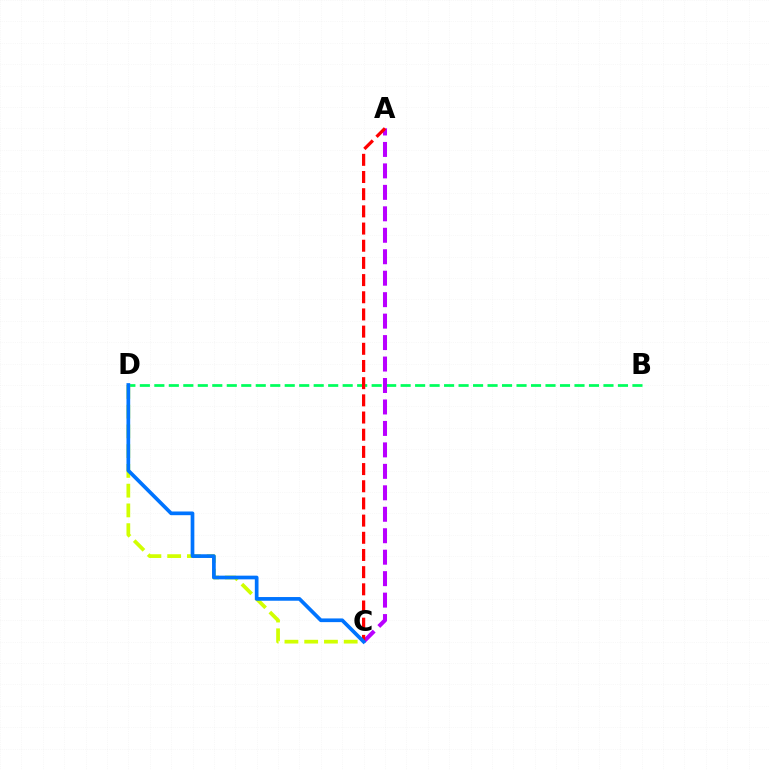{('B', 'D'): [{'color': '#00ff5c', 'line_style': 'dashed', 'thickness': 1.97}], ('A', 'C'): [{'color': '#b900ff', 'line_style': 'dashed', 'thickness': 2.92}, {'color': '#ff0000', 'line_style': 'dashed', 'thickness': 2.33}], ('C', 'D'): [{'color': '#d1ff00', 'line_style': 'dashed', 'thickness': 2.68}, {'color': '#0074ff', 'line_style': 'solid', 'thickness': 2.66}]}